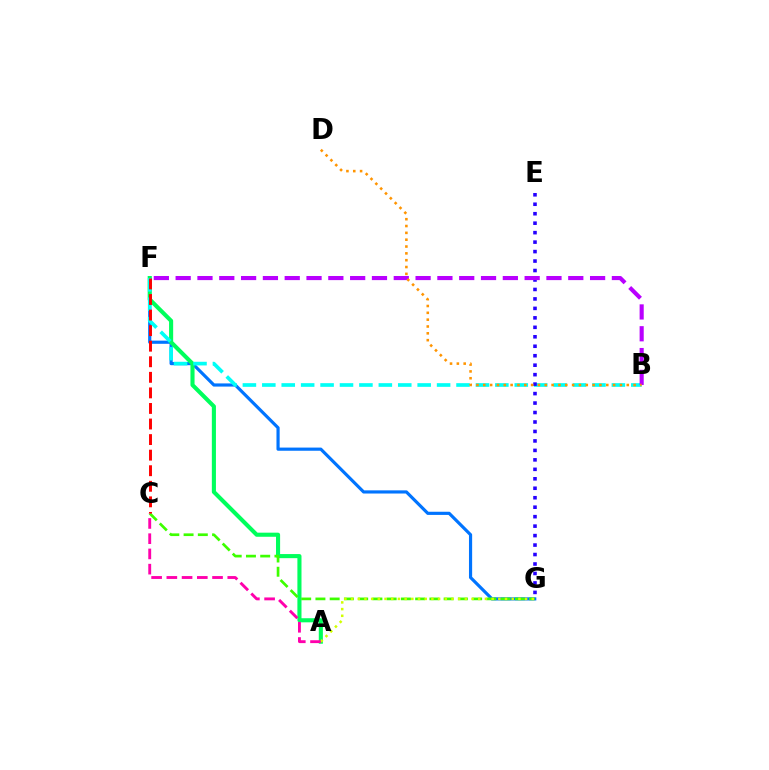{('F', 'G'): [{'color': '#0074ff', 'line_style': 'solid', 'thickness': 2.28}], ('A', 'F'): [{'color': '#00ff5c', 'line_style': 'solid', 'thickness': 2.95}], ('C', 'G'): [{'color': '#3dff00', 'line_style': 'dashed', 'thickness': 1.94}], ('B', 'F'): [{'color': '#00fff6', 'line_style': 'dashed', 'thickness': 2.64}, {'color': '#b900ff', 'line_style': 'dashed', 'thickness': 2.96}], ('C', 'F'): [{'color': '#ff0000', 'line_style': 'dashed', 'thickness': 2.11}], ('A', 'G'): [{'color': '#d1ff00', 'line_style': 'dotted', 'thickness': 1.82}], ('E', 'G'): [{'color': '#2500ff', 'line_style': 'dotted', 'thickness': 2.57}], ('B', 'D'): [{'color': '#ff9400', 'line_style': 'dotted', 'thickness': 1.86}], ('A', 'C'): [{'color': '#ff00ac', 'line_style': 'dashed', 'thickness': 2.07}]}